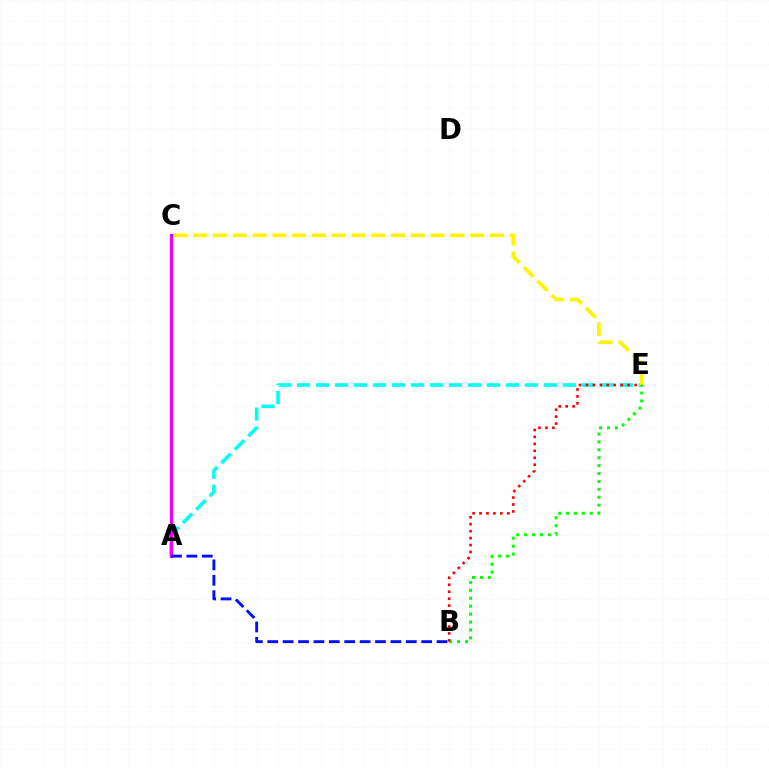{('A', 'E'): [{'color': '#00fff6', 'line_style': 'dashed', 'thickness': 2.58}], ('A', 'C'): [{'color': '#ee00ff', 'line_style': 'solid', 'thickness': 2.36}], ('A', 'B'): [{'color': '#0010ff', 'line_style': 'dashed', 'thickness': 2.09}], ('C', 'E'): [{'color': '#fcf500', 'line_style': 'dashed', 'thickness': 2.69}], ('B', 'E'): [{'color': '#08ff00', 'line_style': 'dotted', 'thickness': 2.15}, {'color': '#ff0000', 'line_style': 'dotted', 'thickness': 1.89}]}